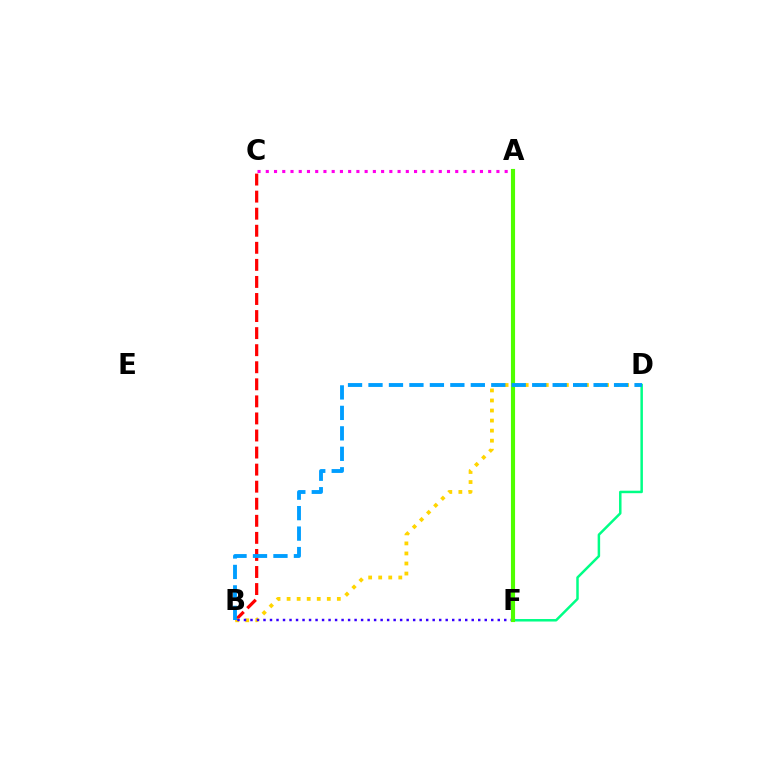{('D', 'F'): [{'color': '#00ff86', 'line_style': 'solid', 'thickness': 1.8}], ('B', 'C'): [{'color': '#ff0000', 'line_style': 'dashed', 'thickness': 2.32}], ('B', 'D'): [{'color': '#ffd500', 'line_style': 'dotted', 'thickness': 2.73}, {'color': '#009eff', 'line_style': 'dashed', 'thickness': 2.78}], ('A', 'C'): [{'color': '#ff00ed', 'line_style': 'dotted', 'thickness': 2.24}], ('B', 'F'): [{'color': '#3700ff', 'line_style': 'dotted', 'thickness': 1.77}], ('A', 'F'): [{'color': '#4fff00', 'line_style': 'solid', 'thickness': 2.97}]}